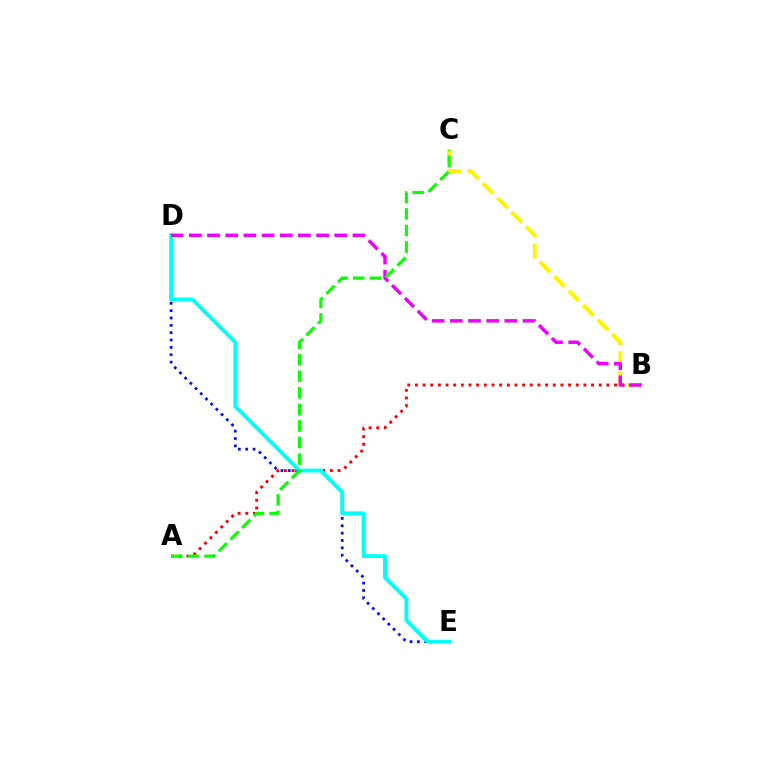{('D', 'E'): [{'color': '#0010ff', 'line_style': 'dotted', 'thickness': 2.0}, {'color': '#00fff6', 'line_style': 'solid', 'thickness': 2.79}], ('A', 'B'): [{'color': '#ff0000', 'line_style': 'dotted', 'thickness': 2.08}], ('B', 'C'): [{'color': '#fcf500', 'line_style': 'dashed', 'thickness': 2.78}], ('B', 'D'): [{'color': '#ee00ff', 'line_style': 'dashed', 'thickness': 2.47}], ('A', 'C'): [{'color': '#08ff00', 'line_style': 'dashed', 'thickness': 2.25}]}